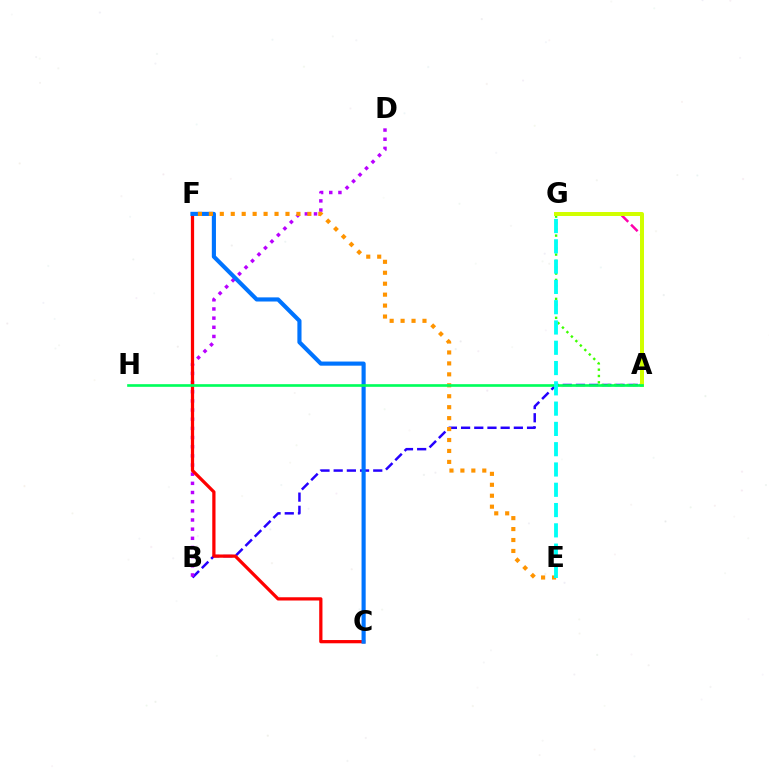{('A', 'G'): [{'color': '#ff00ac', 'line_style': 'dashed', 'thickness': 1.8}, {'color': '#3dff00', 'line_style': 'dotted', 'thickness': 1.72}, {'color': '#d1ff00', 'line_style': 'solid', 'thickness': 2.88}], ('A', 'B'): [{'color': '#2500ff', 'line_style': 'dashed', 'thickness': 1.79}], ('B', 'D'): [{'color': '#b900ff', 'line_style': 'dotted', 'thickness': 2.49}], ('C', 'F'): [{'color': '#ff0000', 'line_style': 'solid', 'thickness': 2.34}, {'color': '#0074ff', 'line_style': 'solid', 'thickness': 2.97}], ('E', 'F'): [{'color': '#ff9400', 'line_style': 'dotted', 'thickness': 2.97}], ('A', 'H'): [{'color': '#00ff5c', 'line_style': 'solid', 'thickness': 1.91}], ('E', 'G'): [{'color': '#00fff6', 'line_style': 'dashed', 'thickness': 2.76}]}